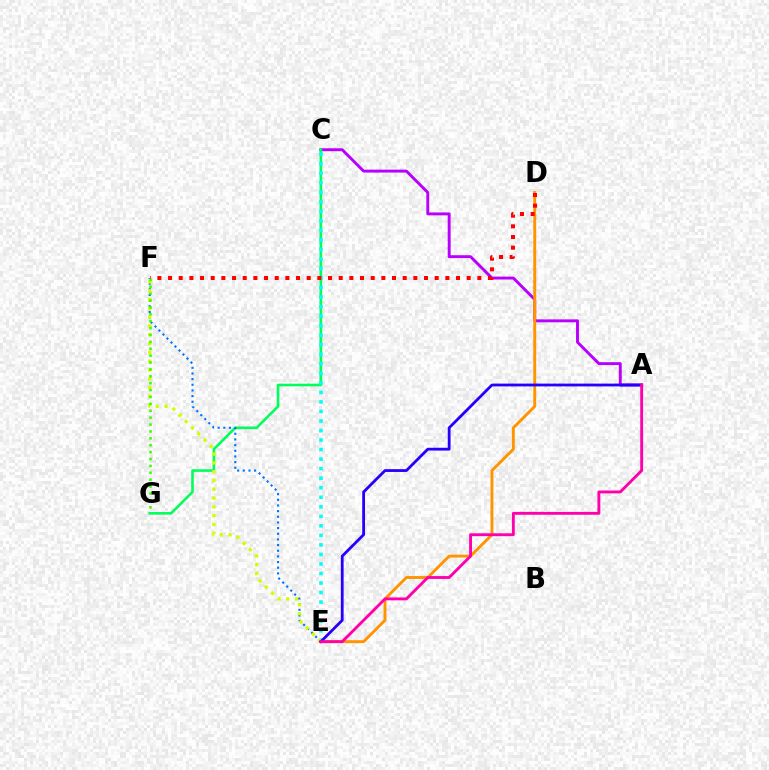{('A', 'C'): [{'color': '#b900ff', 'line_style': 'solid', 'thickness': 2.1}], ('C', 'G'): [{'color': '#00ff5c', 'line_style': 'solid', 'thickness': 1.88}], ('C', 'E'): [{'color': '#00fff6', 'line_style': 'dotted', 'thickness': 2.59}], ('E', 'F'): [{'color': '#0074ff', 'line_style': 'dotted', 'thickness': 1.54}, {'color': '#d1ff00', 'line_style': 'dotted', 'thickness': 2.39}], ('D', 'E'): [{'color': '#ff9400', 'line_style': 'solid', 'thickness': 2.09}], ('D', 'F'): [{'color': '#ff0000', 'line_style': 'dotted', 'thickness': 2.9}], ('A', 'E'): [{'color': '#2500ff', 'line_style': 'solid', 'thickness': 2.02}, {'color': '#ff00ac', 'line_style': 'solid', 'thickness': 2.06}], ('F', 'G'): [{'color': '#3dff00', 'line_style': 'dotted', 'thickness': 1.87}]}